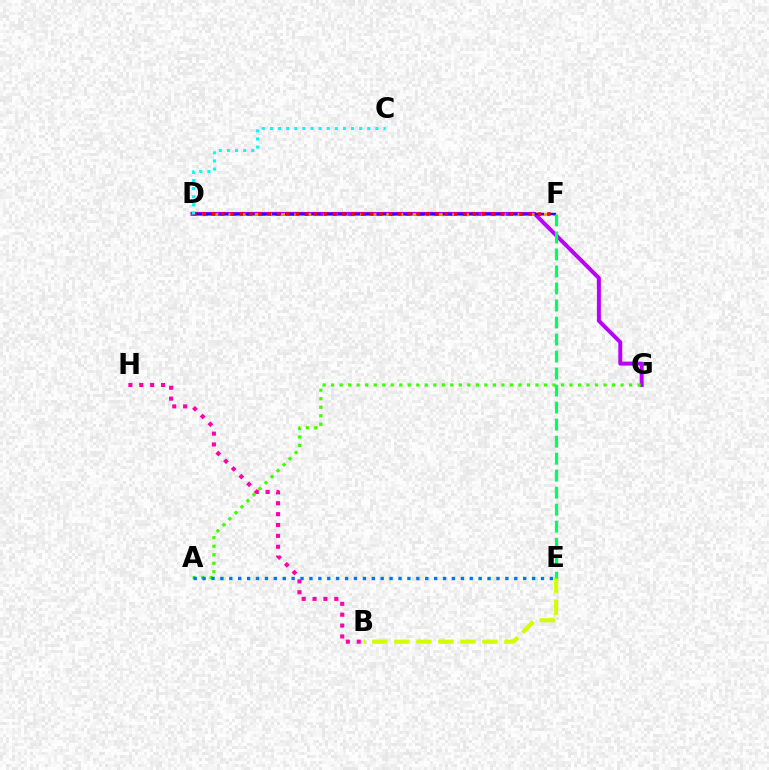{('D', 'G'): [{'color': '#b900ff', 'line_style': 'solid', 'thickness': 2.86}], ('D', 'F'): [{'color': '#ff9400', 'line_style': 'dashed', 'thickness': 1.95}, {'color': '#2500ff', 'line_style': 'dashed', 'thickness': 1.79}, {'color': '#ff0000', 'line_style': 'dotted', 'thickness': 2.53}], ('A', 'G'): [{'color': '#3dff00', 'line_style': 'dotted', 'thickness': 2.31}], ('A', 'E'): [{'color': '#0074ff', 'line_style': 'dotted', 'thickness': 2.42}], ('B', 'E'): [{'color': '#d1ff00', 'line_style': 'dashed', 'thickness': 2.99}], ('C', 'D'): [{'color': '#00fff6', 'line_style': 'dotted', 'thickness': 2.21}], ('B', 'H'): [{'color': '#ff00ac', 'line_style': 'dotted', 'thickness': 2.95}], ('E', 'F'): [{'color': '#00ff5c', 'line_style': 'dashed', 'thickness': 2.31}]}